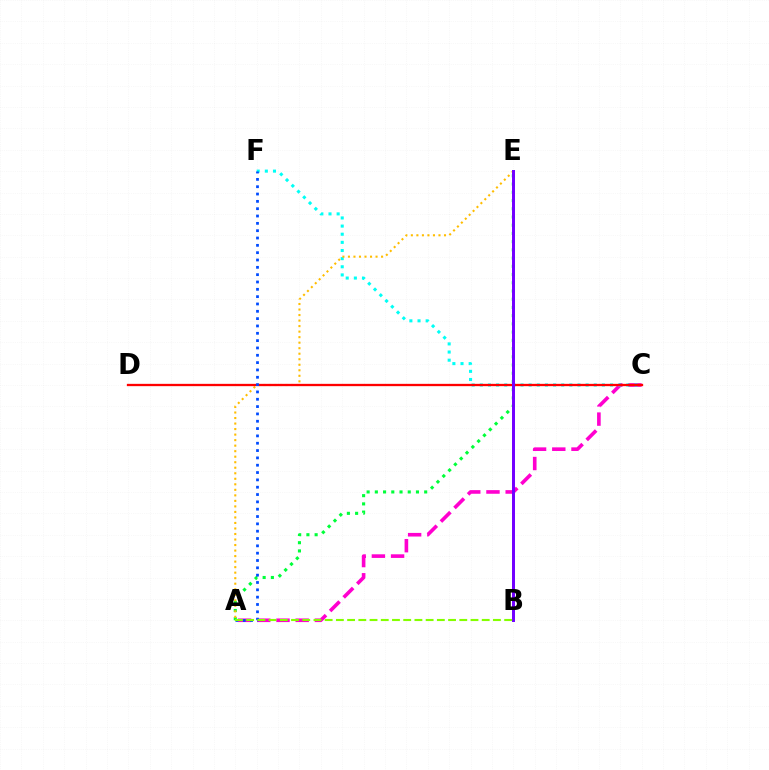{('A', 'C'): [{'color': '#ff00cf', 'line_style': 'dashed', 'thickness': 2.61}], ('A', 'E'): [{'color': '#00ff39', 'line_style': 'dotted', 'thickness': 2.23}, {'color': '#ffbd00', 'line_style': 'dotted', 'thickness': 1.5}], ('C', 'F'): [{'color': '#00fff6', 'line_style': 'dotted', 'thickness': 2.21}], ('C', 'D'): [{'color': '#ff0000', 'line_style': 'solid', 'thickness': 1.66}], ('B', 'E'): [{'color': '#7200ff', 'line_style': 'solid', 'thickness': 2.14}], ('A', 'F'): [{'color': '#004bff', 'line_style': 'dotted', 'thickness': 1.99}], ('A', 'B'): [{'color': '#84ff00', 'line_style': 'dashed', 'thickness': 1.52}]}